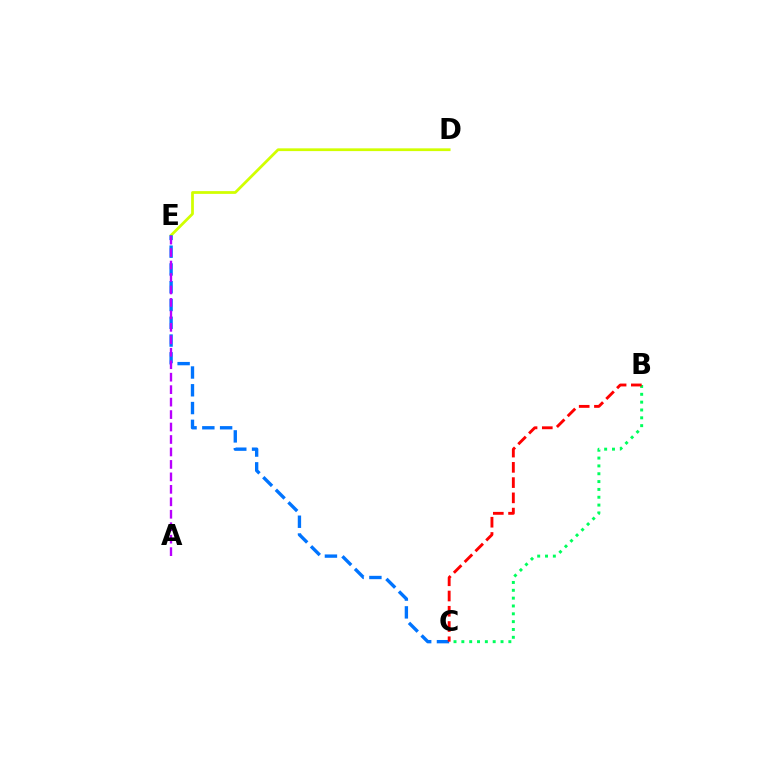{('D', 'E'): [{'color': '#d1ff00', 'line_style': 'solid', 'thickness': 1.99}], ('C', 'E'): [{'color': '#0074ff', 'line_style': 'dashed', 'thickness': 2.42}], ('B', 'C'): [{'color': '#00ff5c', 'line_style': 'dotted', 'thickness': 2.13}, {'color': '#ff0000', 'line_style': 'dashed', 'thickness': 2.07}], ('A', 'E'): [{'color': '#b900ff', 'line_style': 'dashed', 'thickness': 1.69}]}